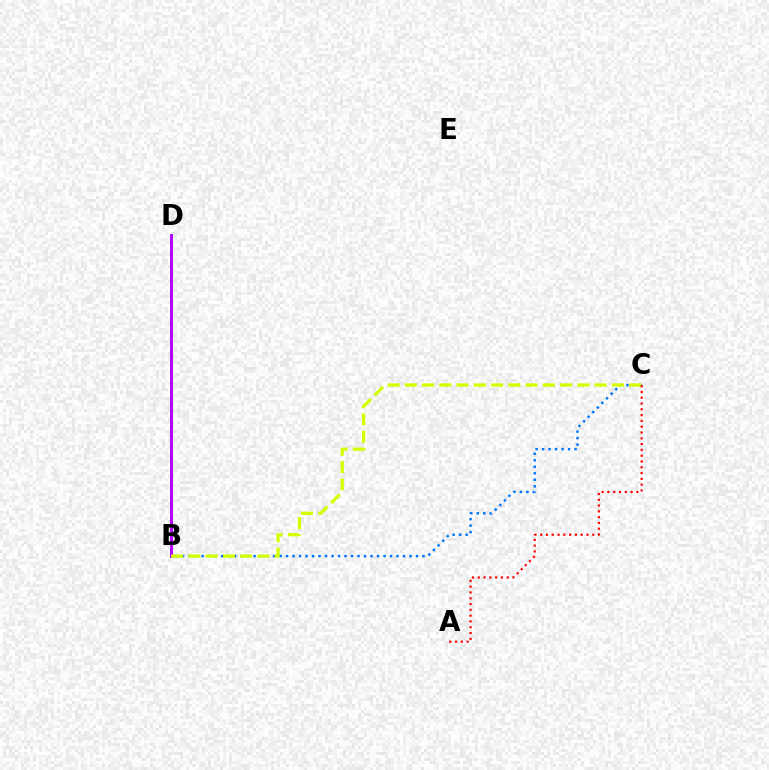{('B', 'C'): [{'color': '#0074ff', 'line_style': 'dotted', 'thickness': 1.77}, {'color': '#d1ff00', 'line_style': 'dashed', 'thickness': 2.34}], ('B', 'D'): [{'color': '#00ff5c', 'line_style': 'solid', 'thickness': 2.09}, {'color': '#b900ff', 'line_style': 'solid', 'thickness': 2.1}], ('A', 'C'): [{'color': '#ff0000', 'line_style': 'dotted', 'thickness': 1.57}]}